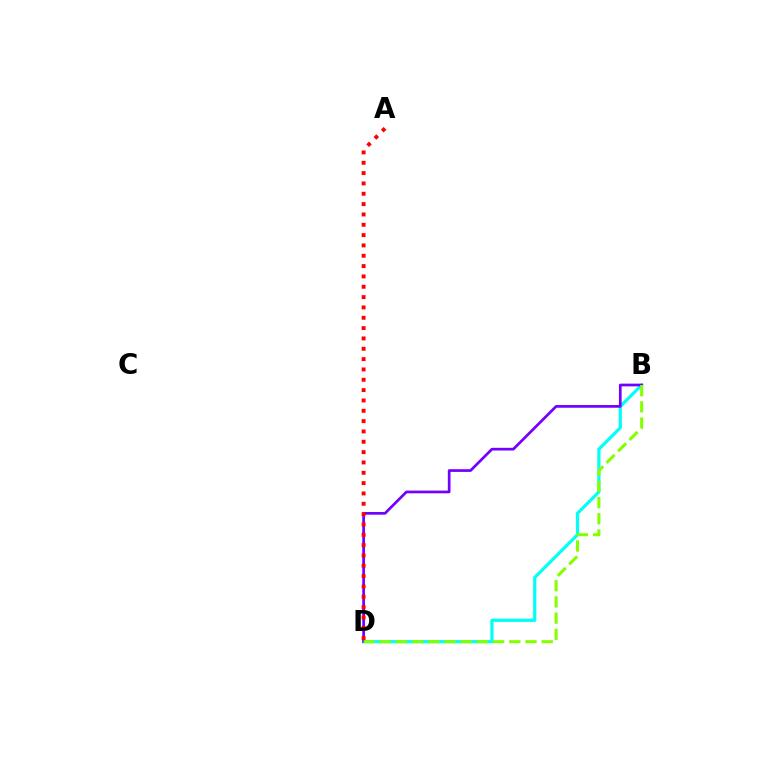{('B', 'D'): [{'color': '#00fff6', 'line_style': 'solid', 'thickness': 2.3}, {'color': '#7200ff', 'line_style': 'solid', 'thickness': 1.95}, {'color': '#84ff00', 'line_style': 'dashed', 'thickness': 2.2}], ('A', 'D'): [{'color': '#ff0000', 'line_style': 'dotted', 'thickness': 2.81}]}